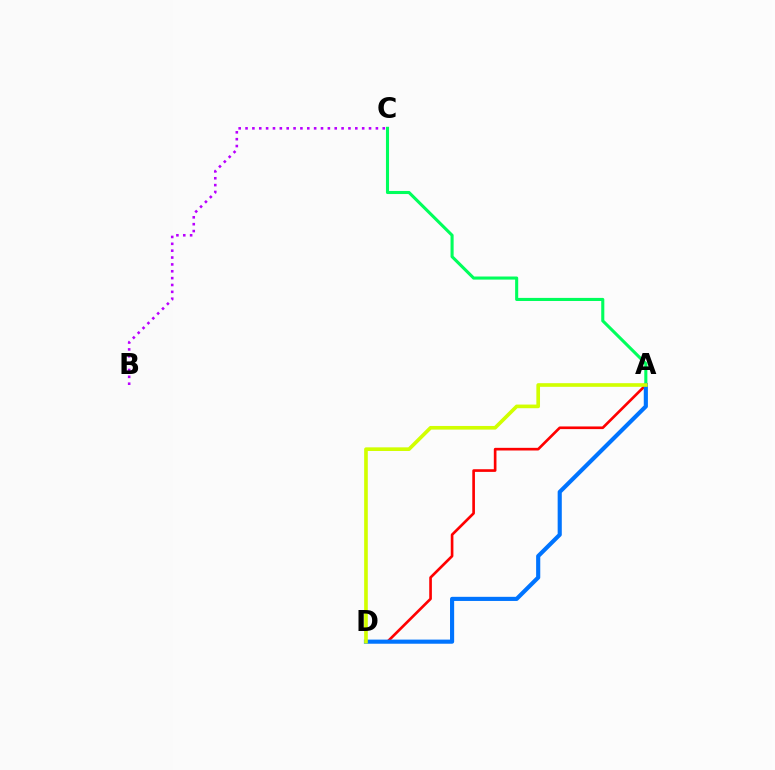{('A', 'D'): [{'color': '#ff0000', 'line_style': 'solid', 'thickness': 1.91}, {'color': '#0074ff', 'line_style': 'solid', 'thickness': 2.97}, {'color': '#d1ff00', 'line_style': 'solid', 'thickness': 2.62}], ('A', 'C'): [{'color': '#00ff5c', 'line_style': 'solid', 'thickness': 2.22}], ('B', 'C'): [{'color': '#b900ff', 'line_style': 'dotted', 'thickness': 1.86}]}